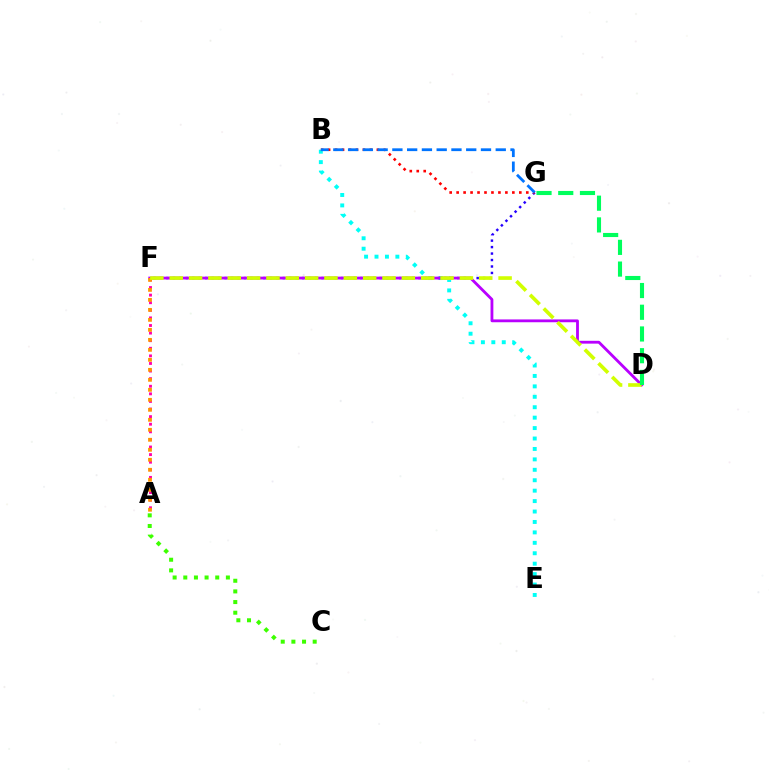{('B', 'E'): [{'color': '#00fff6', 'line_style': 'dotted', 'thickness': 2.83}], ('A', 'F'): [{'color': '#ff00ac', 'line_style': 'dotted', 'thickness': 2.06}, {'color': '#ff9400', 'line_style': 'dotted', 'thickness': 2.72}], ('F', 'G'): [{'color': '#2500ff', 'line_style': 'dotted', 'thickness': 1.76}], ('D', 'F'): [{'color': '#b900ff', 'line_style': 'solid', 'thickness': 2.03}, {'color': '#d1ff00', 'line_style': 'dashed', 'thickness': 2.63}], ('B', 'G'): [{'color': '#ff0000', 'line_style': 'dotted', 'thickness': 1.89}, {'color': '#0074ff', 'line_style': 'dashed', 'thickness': 2.01}], ('A', 'C'): [{'color': '#3dff00', 'line_style': 'dotted', 'thickness': 2.89}], ('D', 'G'): [{'color': '#00ff5c', 'line_style': 'dashed', 'thickness': 2.95}]}